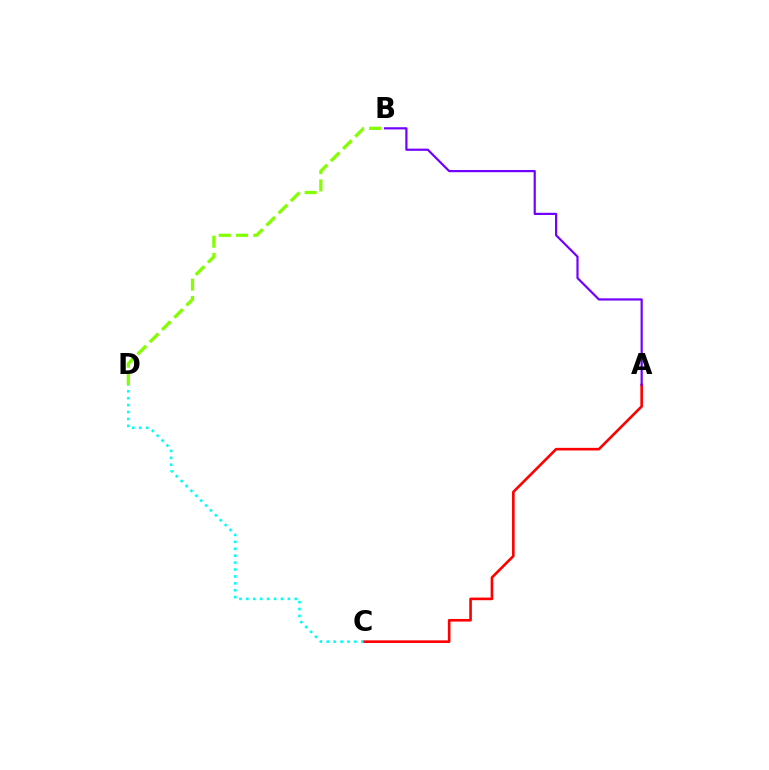{('B', 'D'): [{'color': '#84ff00', 'line_style': 'dashed', 'thickness': 2.35}], ('A', 'C'): [{'color': '#ff0000', 'line_style': 'solid', 'thickness': 1.89}], ('C', 'D'): [{'color': '#00fff6', 'line_style': 'dotted', 'thickness': 1.88}], ('A', 'B'): [{'color': '#7200ff', 'line_style': 'solid', 'thickness': 1.58}]}